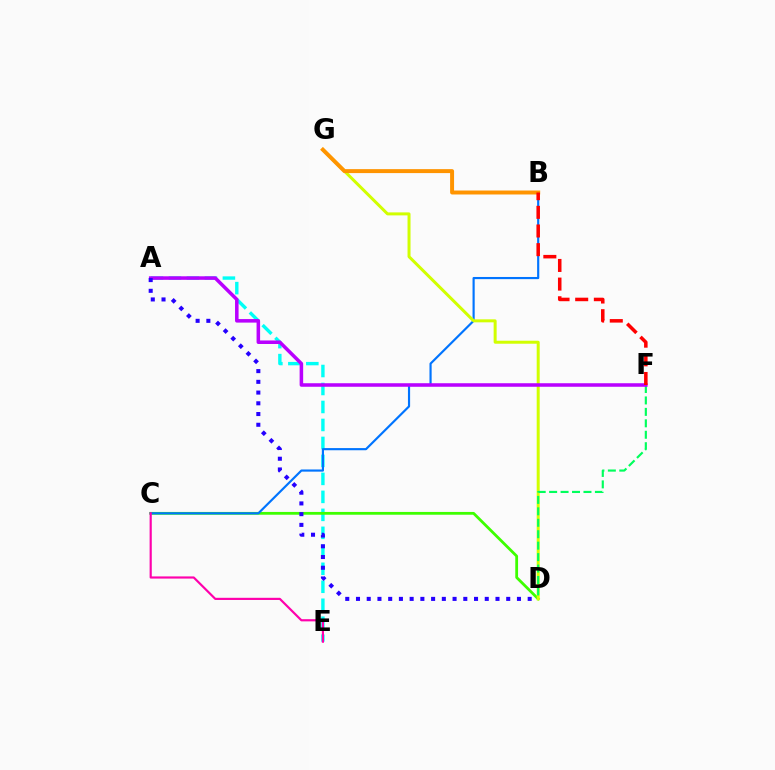{('A', 'E'): [{'color': '#00fff6', 'line_style': 'dashed', 'thickness': 2.44}], ('C', 'D'): [{'color': '#3dff00', 'line_style': 'solid', 'thickness': 2.01}], ('B', 'C'): [{'color': '#0074ff', 'line_style': 'solid', 'thickness': 1.56}], ('D', 'G'): [{'color': '#d1ff00', 'line_style': 'solid', 'thickness': 2.16}], ('D', 'F'): [{'color': '#00ff5c', 'line_style': 'dashed', 'thickness': 1.55}], ('C', 'E'): [{'color': '#ff00ac', 'line_style': 'solid', 'thickness': 1.57}], ('B', 'G'): [{'color': '#ff9400', 'line_style': 'solid', 'thickness': 2.85}], ('A', 'F'): [{'color': '#b900ff', 'line_style': 'solid', 'thickness': 2.54}], ('B', 'F'): [{'color': '#ff0000', 'line_style': 'dashed', 'thickness': 2.53}], ('A', 'D'): [{'color': '#2500ff', 'line_style': 'dotted', 'thickness': 2.92}]}